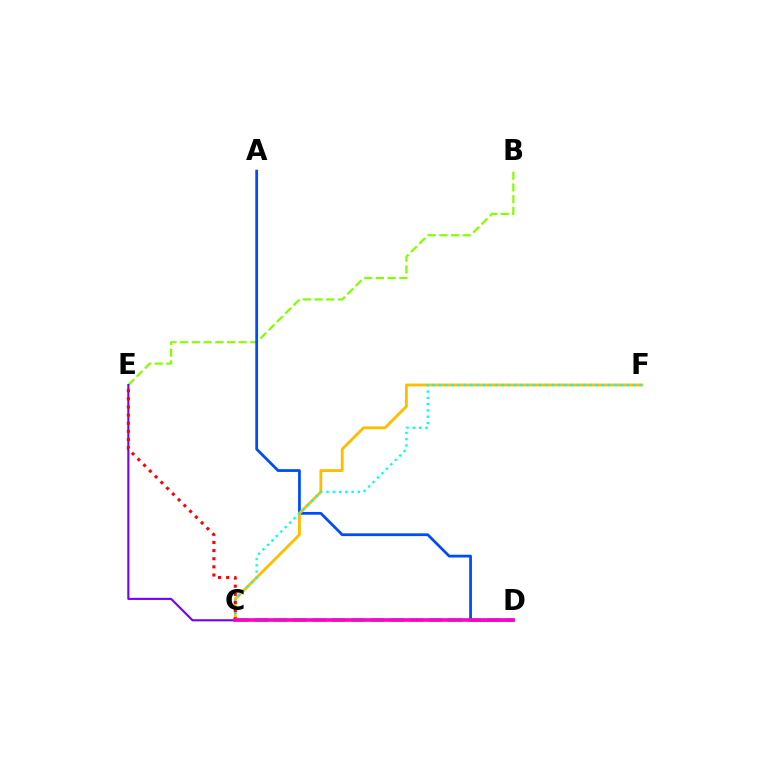{('B', 'E'): [{'color': '#84ff00', 'line_style': 'dashed', 'thickness': 1.59}], ('C', 'D'): [{'color': '#00ff39', 'line_style': 'dashed', 'thickness': 2.63}, {'color': '#ff00cf', 'line_style': 'solid', 'thickness': 2.61}], ('A', 'D'): [{'color': '#004bff', 'line_style': 'solid', 'thickness': 1.99}], ('C', 'F'): [{'color': '#ffbd00', 'line_style': 'solid', 'thickness': 2.04}, {'color': '#00fff6', 'line_style': 'dotted', 'thickness': 1.7}], ('C', 'E'): [{'color': '#7200ff', 'line_style': 'solid', 'thickness': 1.51}, {'color': '#ff0000', 'line_style': 'dotted', 'thickness': 2.21}]}